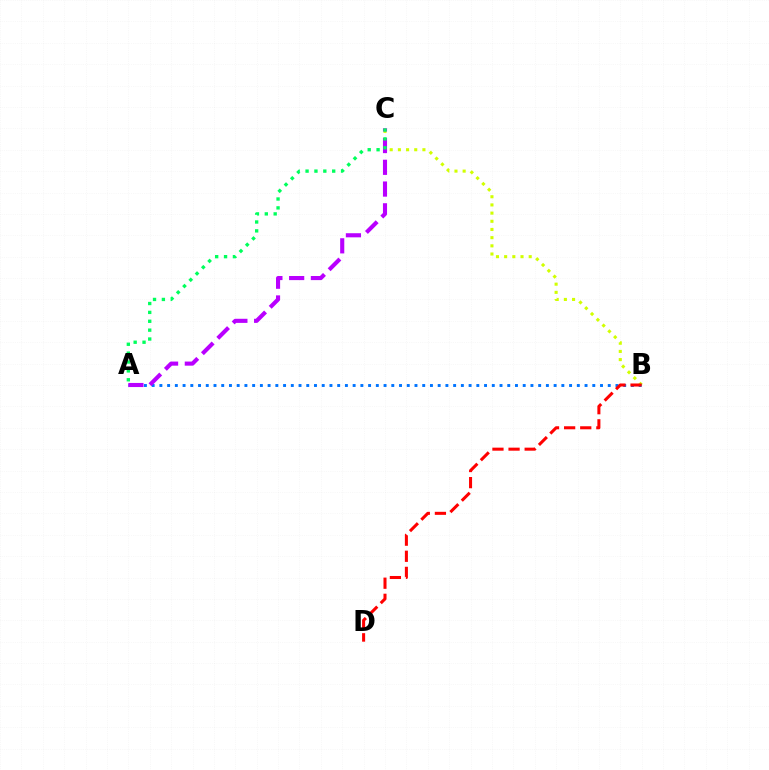{('B', 'C'): [{'color': '#d1ff00', 'line_style': 'dotted', 'thickness': 2.22}], ('A', 'B'): [{'color': '#0074ff', 'line_style': 'dotted', 'thickness': 2.1}], ('A', 'C'): [{'color': '#b900ff', 'line_style': 'dashed', 'thickness': 2.96}, {'color': '#00ff5c', 'line_style': 'dotted', 'thickness': 2.41}], ('B', 'D'): [{'color': '#ff0000', 'line_style': 'dashed', 'thickness': 2.19}]}